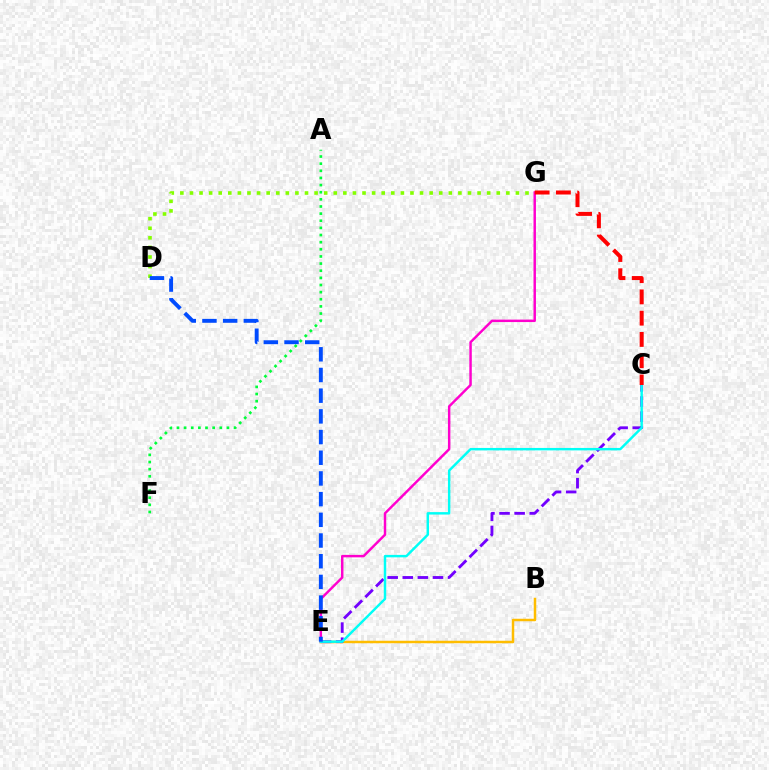{('D', 'G'): [{'color': '#84ff00', 'line_style': 'dotted', 'thickness': 2.6}], ('E', 'G'): [{'color': '#ff00cf', 'line_style': 'solid', 'thickness': 1.77}], ('B', 'E'): [{'color': '#ffbd00', 'line_style': 'solid', 'thickness': 1.79}], ('C', 'E'): [{'color': '#7200ff', 'line_style': 'dashed', 'thickness': 2.05}, {'color': '#00fff6', 'line_style': 'solid', 'thickness': 1.76}], ('D', 'E'): [{'color': '#004bff', 'line_style': 'dashed', 'thickness': 2.81}], ('A', 'F'): [{'color': '#00ff39', 'line_style': 'dotted', 'thickness': 1.94}], ('C', 'G'): [{'color': '#ff0000', 'line_style': 'dashed', 'thickness': 2.89}]}